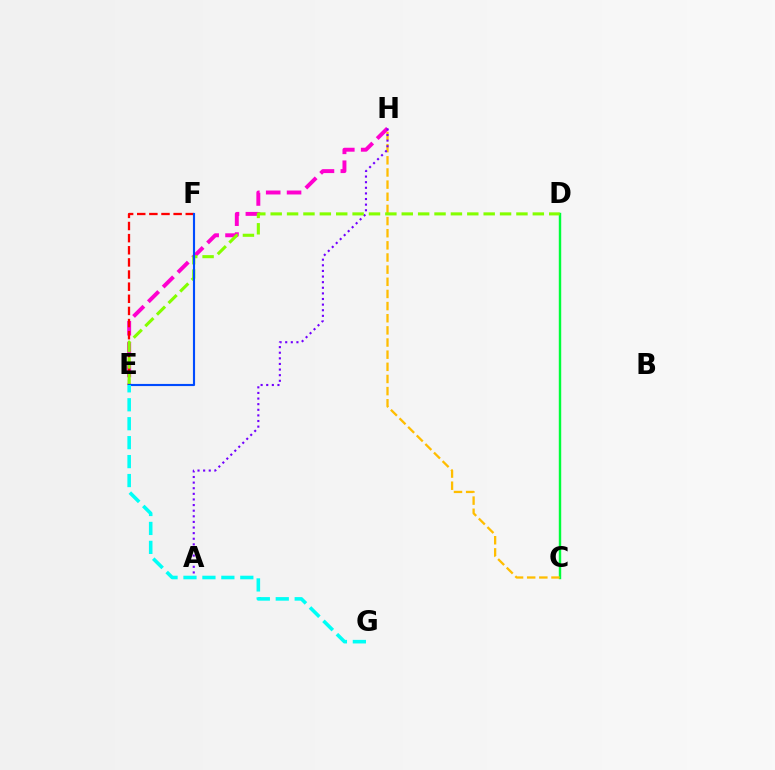{('C', 'D'): [{'color': '#00ff39', 'line_style': 'solid', 'thickness': 1.74}], ('E', 'H'): [{'color': '#ff00cf', 'line_style': 'dashed', 'thickness': 2.83}], ('C', 'H'): [{'color': '#ffbd00', 'line_style': 'dashed', 'thickness': 1.65}], ('A', 'H'): [{'color': '#7200ff', 'line_style': 'dotted', 'thickness': 1.53}], ('E', 'F'): [{'color': '#ff0000', 'line_style': 'dashed', 'thickness': 1.65}, {'color': '#004bff', 'line_style': 'solid', 'thickness': 1.54}], ('D', 'E'): [{'color': '#84ff00', 'line_style': 'dashed', 'thickness': 2.23}], ('E', 'G'): [{'color': '#00fff6', 'line_style': 'dashed', 'thickness': 2.57}]}